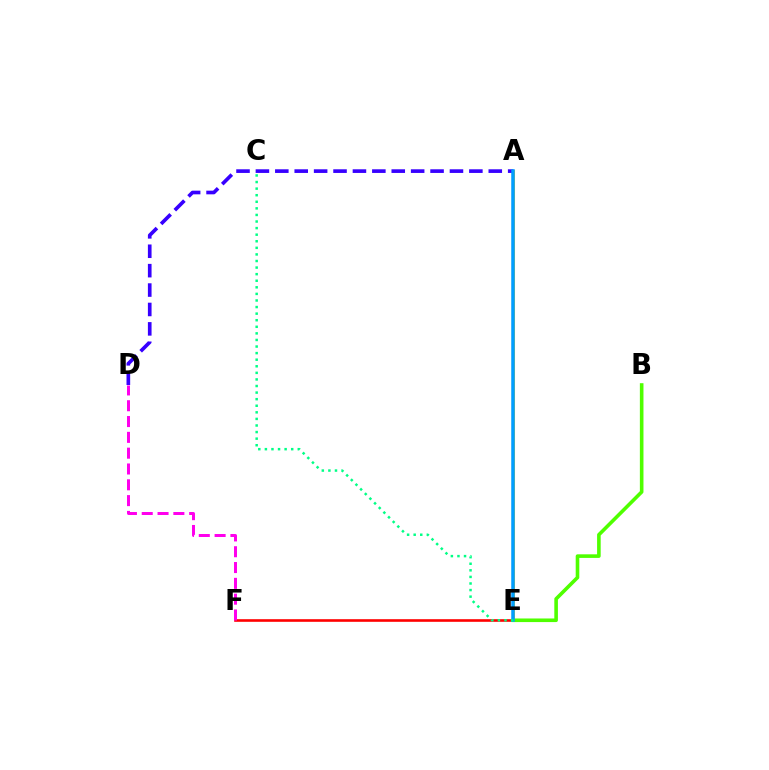{('E', 'F'): [{'color': '#ff0000', 'line_style': 'solid', 'thickness': 1.89}], ('A', 'E'): [{'color': '#ffd500', 'line_style': 'solid', 'thickness': 2.18}, {'color': '#009eff', 'line_style': 'solid', 'thickness': 2.52}], ('B', 'E'): [{'color': '#4fff00', 'line_style': 'solid', 'thickness': 2.59}], ('A', 'D'): [{'color': '#3700ff', 'line_style': 'dashed', 'thickness': 2.64}], ('D', 'F'): [{'color': '#ff00ed', 'line_style': 'dashed', 'thickness': 2.15}], ('C', 'E'): [{'color': '#00ff86', 'line_style': 'dotted', 'thickness': 1.79}]}